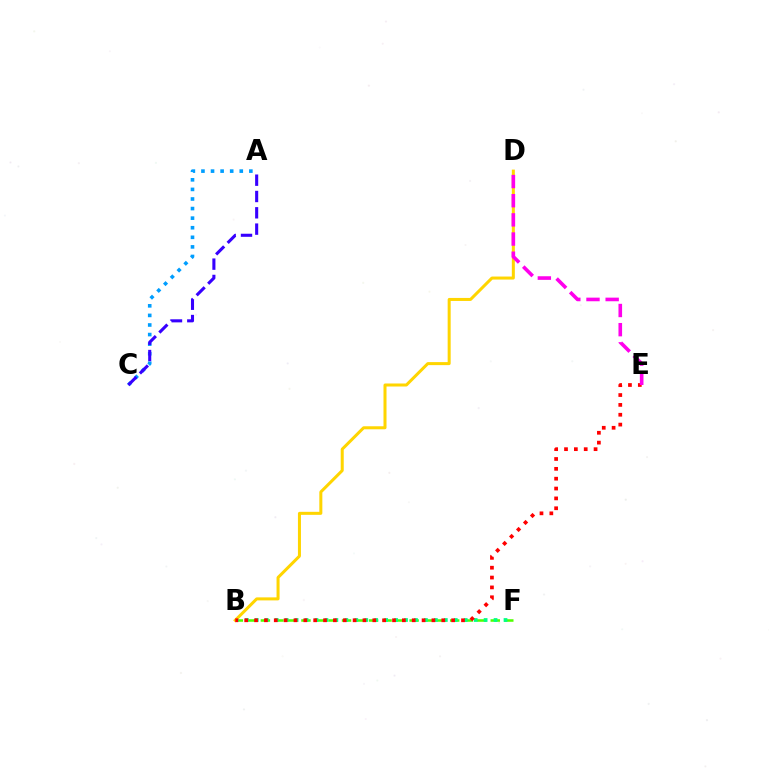{('B', 'F'): [{'color': '#4fff00', 'line_style': 'dashed', 'thickness': 1.84}, {'color': '#00ff86', 'line_style': 'dotted', 'thickness': 2.7}], ('B', 'D'): [{'color': '#ffd500', 'line_style': 'solid', 'thickness': 2.18}], ('A', 'C'): [{'color': '#009eff', 'line_style': 'dotted', 'thickness': 2.6}, {'color': '#3700ff', 'line_style': 'dashed', 'thickness': 2.22}], ('B', 'E'): [{'color': '#ff0000', 'line_style': 'dotted', 'thickness': 2.68}], ('D', 'E'): [{'color': '#ff00ed', 'line_style': 'dashed', 'thickness': 2.6}]}